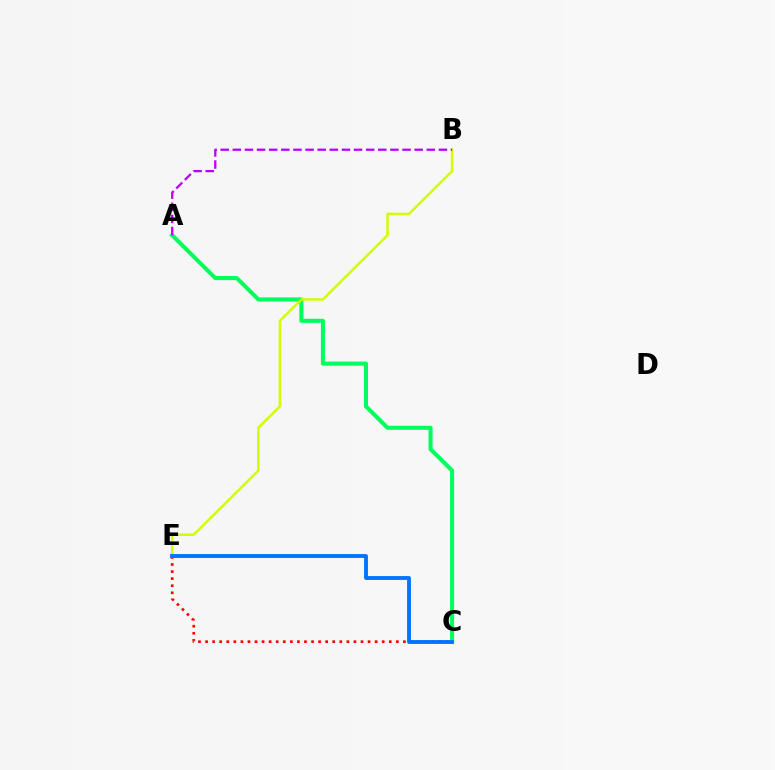{('C', 'E'): [{'color': '#ff0000', 'line_style': 'dotted', 'thickness': 1.92}, {'color': '#0074ff', 'line_style': 'solid', 'thickness': 2.77}], ('A', 'C'): [{'color': '#00ff5c', 'line_style': 'solid', 'thickness': 2.94}], ('B', 'E'): [{'color': '#d1ff00', 'line_style': 'solid', 'thickness': 1.81}], ('A', 'B'): [{'color': '#b900ff', 'line_style': 'dashed', 'thickness': 1.65}]}